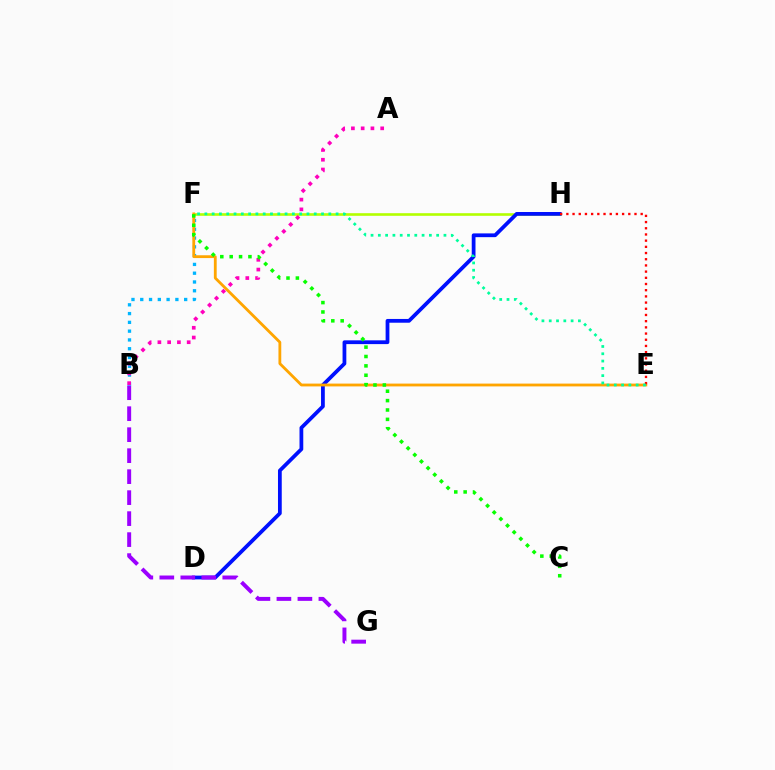{('F', 'H'): [{'color': '#b3ff00', 'line_style': 'solid', 'thickness': 1.88}], ('D', 'H'): [{'color': '#0010ff', 'line_style': 'solid', 'thickness': 2.71}], ('B', 'G'): [{'color': '#9b00ff', 'line_style': 'dashed', 'thickness': 2.85}], ('B', 'F'): [{'color': '#00b5ff', 'line_style': 'dotted', 'thickness': 2.39}], ('A', 'B'): [{'color': '#ff00bd', 'line_style': 'dotted', 'thickness': 2.65}], ('E', 'F'): [{'color': '#ffa500', 'line_style': 'solid', 'thickness': 2.02}, {'color': '#00ff9d', 'line_style': 'dotted', 'thickness': 1.98}], ('E', 'H'): [{'color': '#ff0000', 'line_style': 'dotted', 'thickness': 1.68}], ('C', 'F'): [{'color': '#08ff00', 'line_style': 'dotted', 'thickness': 2.55}]}